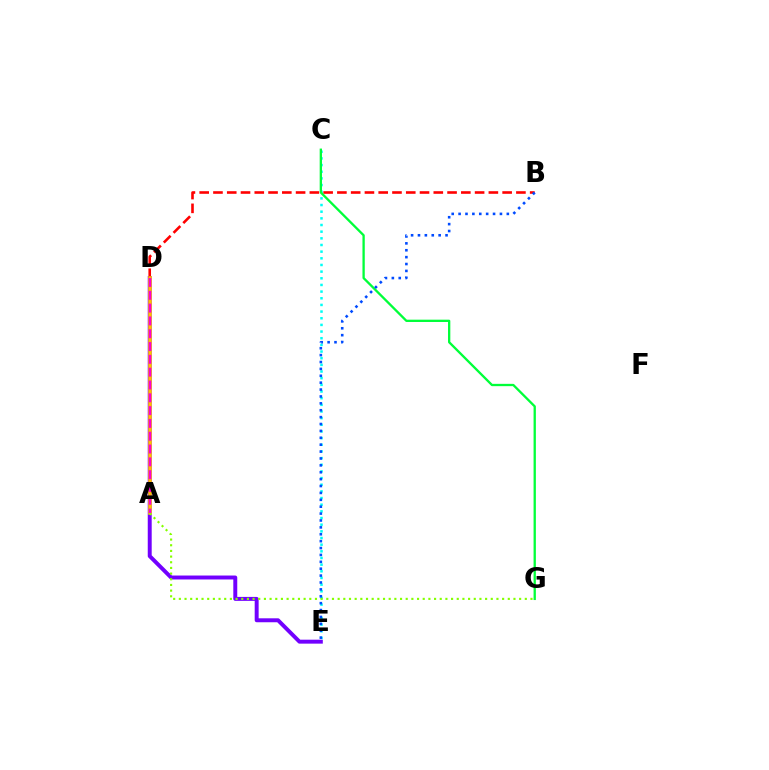{('D', 'E'): [{'color': '#7200ff', 'line_style': 'solid', 'thickness': 2.84}], ('B', 'D'): [{'color': '#ff0000', 'line_style': 'dashed', 'thickness': 1.87}], ('C', 'E'): [{'color': '#00fff6', 'line_style': 'dotted', 'thickness': 1.81}], ('A', 'D'): [{'color': '#ffbd00', 'line_style': 'solid', 'thickness': 2.55}, {'color': '#ff00cf', 'line_style': 'dashed', 'thickness': 1.74}], ('A', 'G'): [{'color': '#84ff00', 'line_style': 'dotted', 'thickness': 1.54}], ('C', 'G'): [{'color': '#00ff39', 'line_style': 'solid', 'thickness': 1.66}], ('B', 'E'): [{'color': '#004bff', 'line_style': 'dotted', 'thickness': 1.87}]}